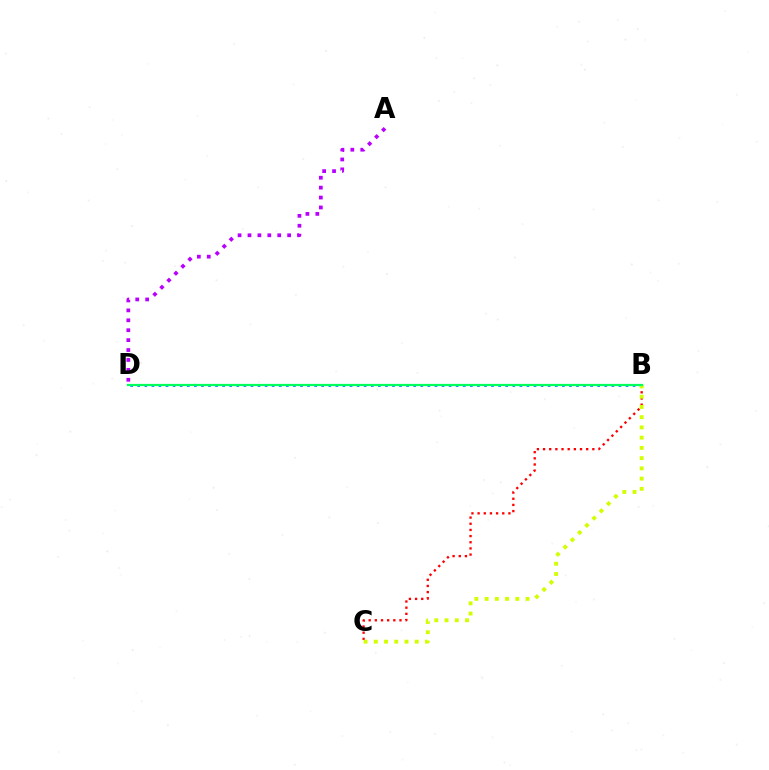{('B', 'D'): [{'color': '#0074ff', 'line_style': 'dotted', 'thickness': 1.92}, {'color': '#00ff5c', 'line_style': 'solid', 'thickness': 1.59}], ('B', 'C'): [{'color': '#ff0000', 'line_style': 'dotted', 'thickness': 1.67}, {'color': '#d1ff00', 'line_style': 'dotted', 'thickness': 2.78}], ('A', 'D'): [{'color': '#b900ff', 'line_style': 'dotted', 'thickness': 2.69}]}